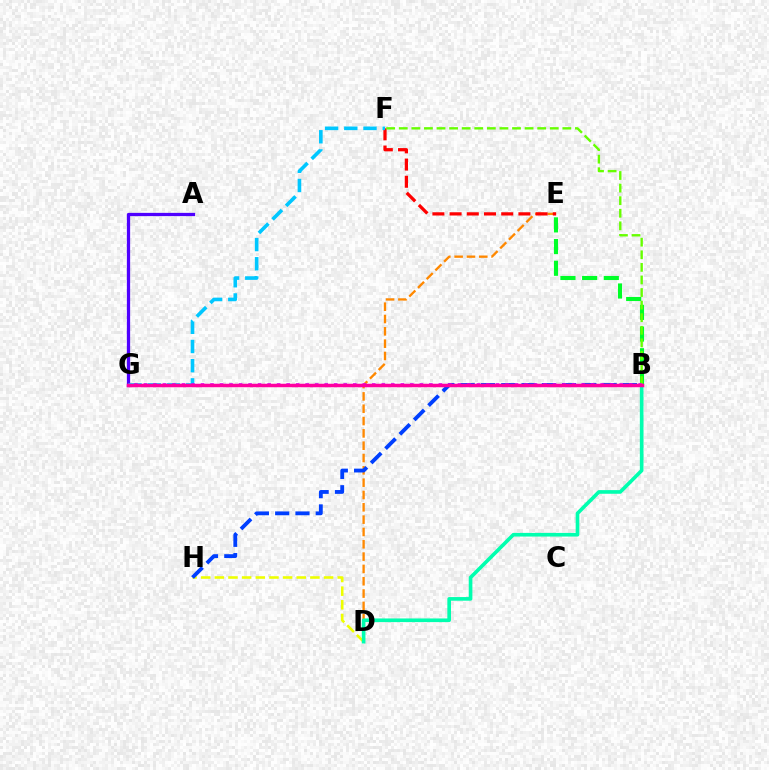{('D', 'E'): [{'color': '#ff8800', 'line_style': 'dashed', 'thickness': 1.67}], ('D', 'H'): [{'color': '#eeff00', 'line_style': 'dashed', 'thickness': 1.85}], ('B', 'D'): [{'color': '#00ffaf', 'line_style': 'solid', 'thickness': 2.63}], ('B', 'E'): [{'color': '#00ff27', 'line_style': 'dashed', 'thickness': 2.95}], ('A', 'G'): [{'color': '#4f00ff', 'line_style': 'solid', 'thickness': 2.35}], ('E', 'F'): [{'color': '#ff0000', 'line_style': 'dashed', 'thickness': 2.34}], ('B', 'H'): [{'color': '#003fff', 'line_style': 'dashed', 'thickness': 2.76}], ('B', 'F'): [{'color': '#66ff00', 'line_style': 'dashed', 'thickness': 1.71}], ('F', 'G'): [{'color': '#00c7ff', 'line_style': 'dashed', 'thickness': 2.61}], ('B', 'G'): [{'color': '#d600ff', 'line_style': 'dotted', 'thickness': 2.59}, {'color': '#ff00a0', 'line_style': 'solid', 'thickness': 2.52}]}